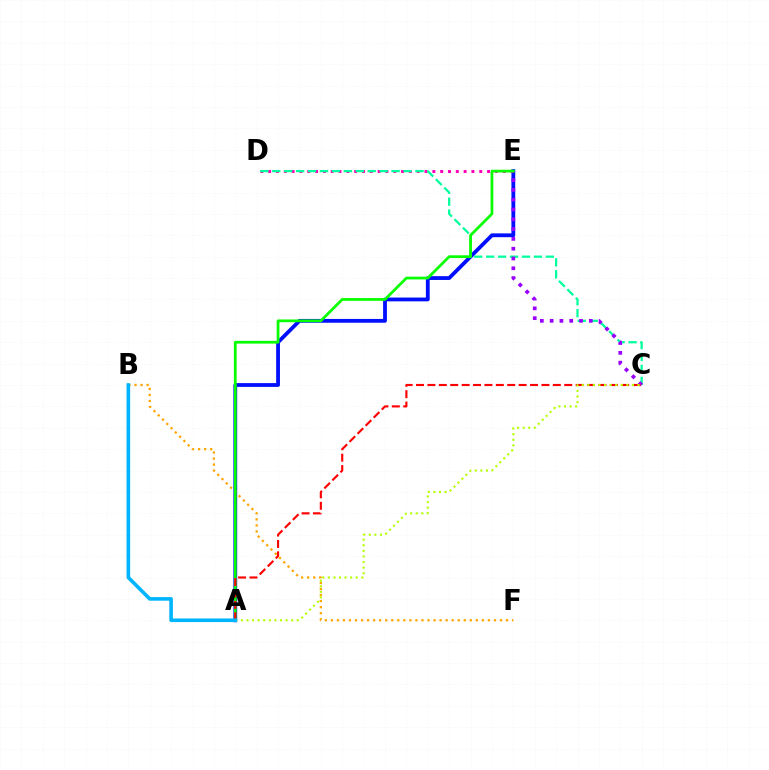{('A', 'E'): [{'color': '#0010ff', 'line_style': 'solid', 'thickness': 2.74}, {'color': '#08ff00', 'line_style': 'solid', 'thickness': 1.99}], ('D', 'E'): [{'color': '#ff00bd', 'line_style': 'dotted', 'thickness': 2.12}], ('C', 'D'): [{'color': '#00ff9d', 'line_style': 'dashed', 'thickness': 1.62}], ('B', 'F'): [{'color': '#ffa500', 'line_style': 'dotted', 'thickness': 1.64}], ('C', 'E'): [{'color': '#9b00ff', 'line_style': 'dotted', 'thickness': 2.66}], ('A', 'C'): [{'color': '#ff0000', 'line_style': 'dashed', 'thickness': 1.55}, {'color': '#b3ff00', 'line_style': 'dotted', 'thickness': 1.52}], ('A', 'B'): [{'color': '#00b5ff', 'line_style': 'solid', 'thickness': 2.6}]}